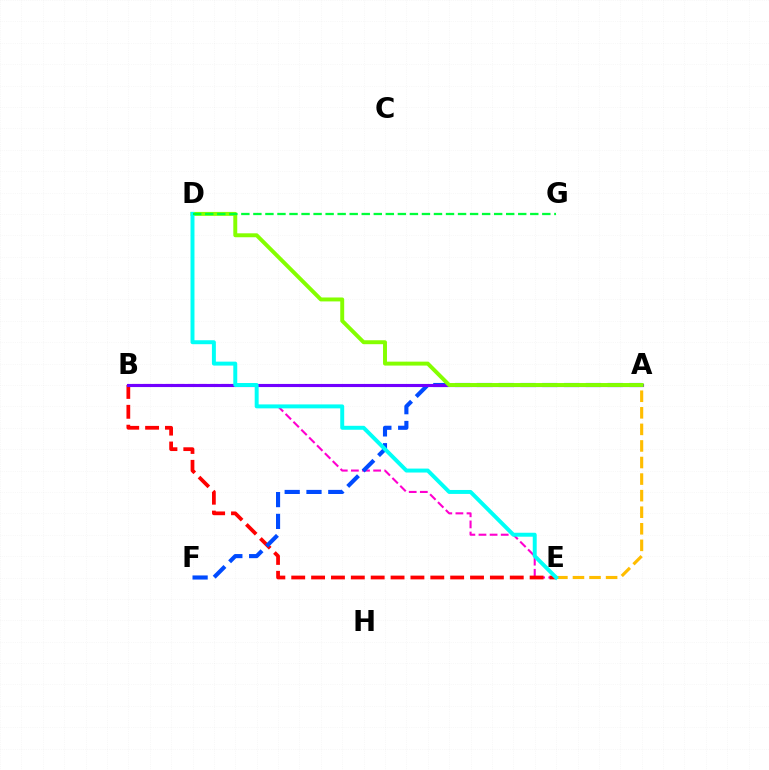{('B', 'E'): [{'color': '#ff00cf', 'line_style': 'dashed', 'thickness': 1.51}, {'color': '#ff0000', 'line_style': 'dashed', 'thickness': 2.7}], ('A', 'E'): [{'color': '#ffbd00', 'line_style': 'dashed', 'thickness': 2.25}], ('A', 'F'): [{'color': '#004bff', 'line_style': 'dashed', 'thickness': 2.96}], ('A', 'B'): [{'color': '#7200ff', 'line_style': 'solid', 'thickness': 2.25}], ('A', 'D'): [{'color': '#84ff00', 'line_style': 'solid', 'thickness': 2.84}], ('D', 'E'): [{'color': '#00fff6', 'line_style': 'solid', 'thickness': 2.85}], ('D', 'G'): [{'color': '#00ff39', 'line_style': 'dashed', 'thickness': 1.64}]}